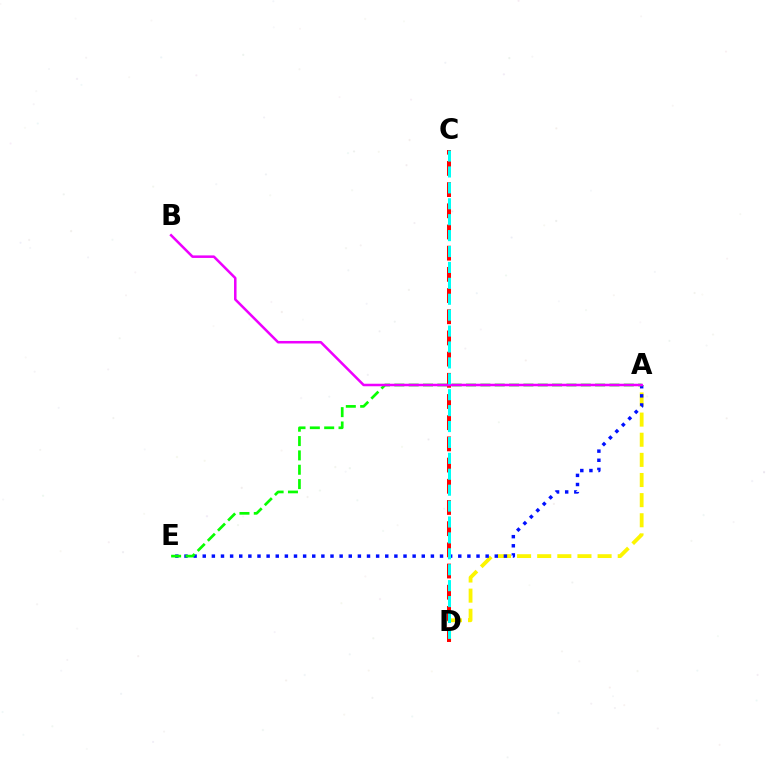{('A', 'D'): [{'color': '#fcf500', 'line_style': 'dashed', 'thickness': 2.73}], ('A', 'E'): [{'color': '#0010ff', 'line_style': 'dotted', 'thickness': 2.48}, {'color': '#08ff00', 'line_style': 'dashed', 'thickness': 1.95}], ('C', 'D'): [{'color': '#ff0000', 'line_style': 'dashed', 'thickness': 2.88}, {'color': '#00fff6', 'line_style': 'dashed', 'thickness': 2.16}], ('A', 'B'): [{'color': '#ee00ff', 'line_style': 'solid', 'thickness': 1.82}]}